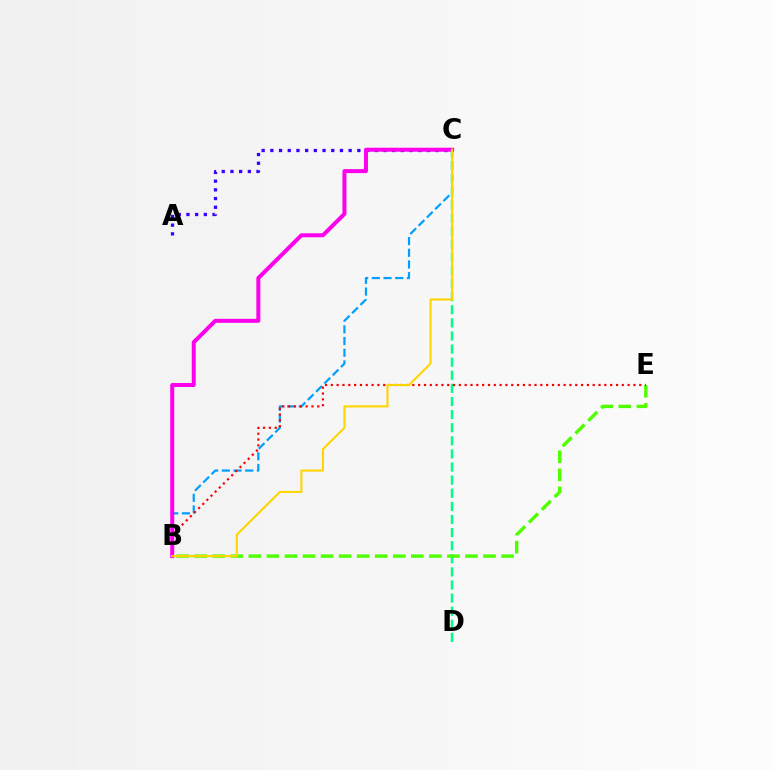{('B', 'C'): [{'color': '#009eff', 'line_style': 'dashed', 'thickness': 1.59}, {'color': '#ff00ed', 'line_style': 'solid', 'thickness': 2.88}, {'color': '#ffd500', 'line_style': 'solid', 'thickness': 1.52}], ('C', 'D'): [{'color': '#00ff86', 'line_style': 'dashed', 'thickness': 1.78}], ('A', 'C'): [{'color': '#3700ff', 'line_style': 'dotted', 'thickness': 2.36}], ('B', 'E'): [{'color': '#4fff00', 'line_style': 'dashed', 'thickness': 2.45}, {'color': '#ff0000', 'line_style': 'dotted', 'thickness': 1.58}]}